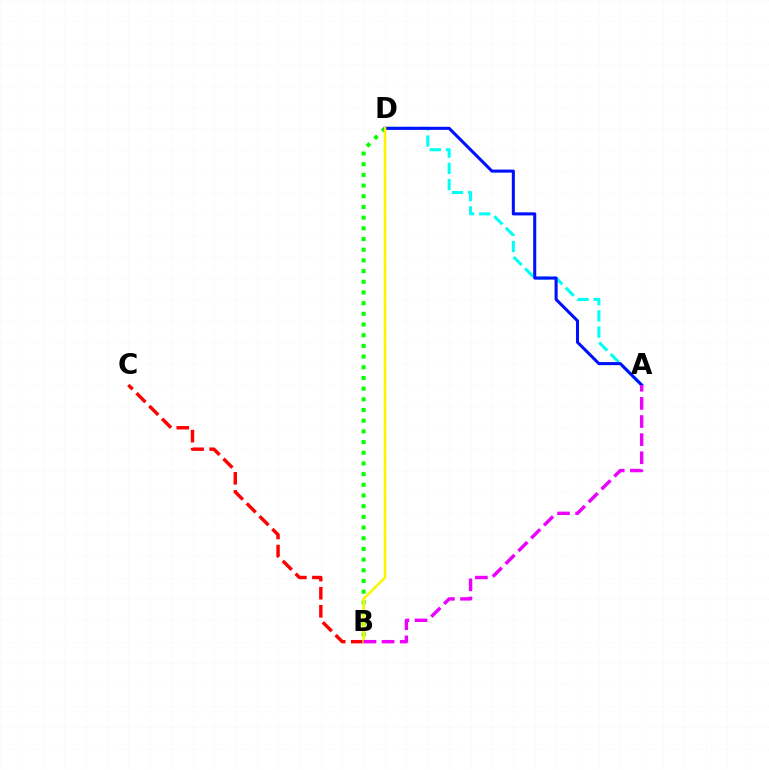{('B', 'C'): [{'color': '#ff0000', 'line_style': 'dashed', 'thickness': 2.46}], ('A', 'D'): [{'color': '#00fff6', 'line_style': 'dashed', 'thickness': 2.2}, {'color': '#0010ff', 'line_style': 'solid', 'thickness': 2.21}], ('B', 'D'): [{'color': '#08ff00', 'line_style': 'dotted', 'thickness': 2.9}, {'color': '#fcf500', 'line_style': 'solid', 'thickness': 1.86}], ('A', 'B'): [{'color': '#ee00ff', 'line_style': 'dashed', 'thickness': 2.46}]}